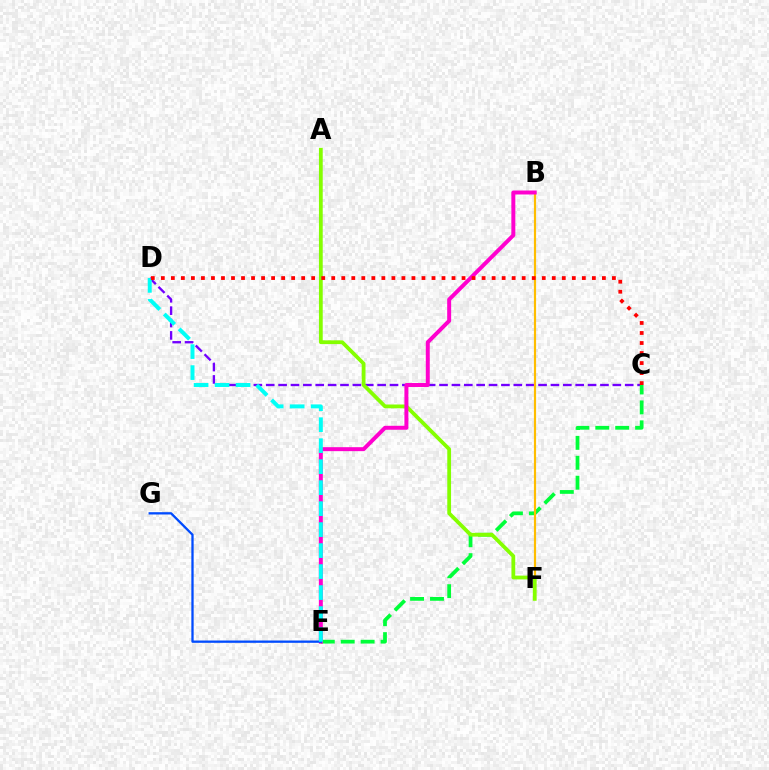{('C', 'D'): [{'color': '#7200ff', 'line_style': 'dashed', 'thickness': 1.68}, {'color': '#ff0000', 'line_style': 'dotted', 'thickness': 2.72}], ('C', 'E'): [{'color': '#00ff39', 'line_style': 'dashed', 'thickness': 2.71}], ('B', 'F'): [{'color': '#ffbd00', 'line_style': 'solid', 'thickness': 1.57}], ('A', 'F'): [{'color': '#84ff00', 'line_style': 'solid', 'thickness': 2.72}], ('B', 'E'): [{'color': '#ff00cf', 'line_style': 'solid', 'thickness': 2.86}], ('E', 'G'): [{'color': '#004bff', 'line_style': 'solid', 'thickness': 1.66}], ('D', 'E'): [{'color': '#00fff6', 'line_style': 'dashed', 'thickness': 2.85}]}